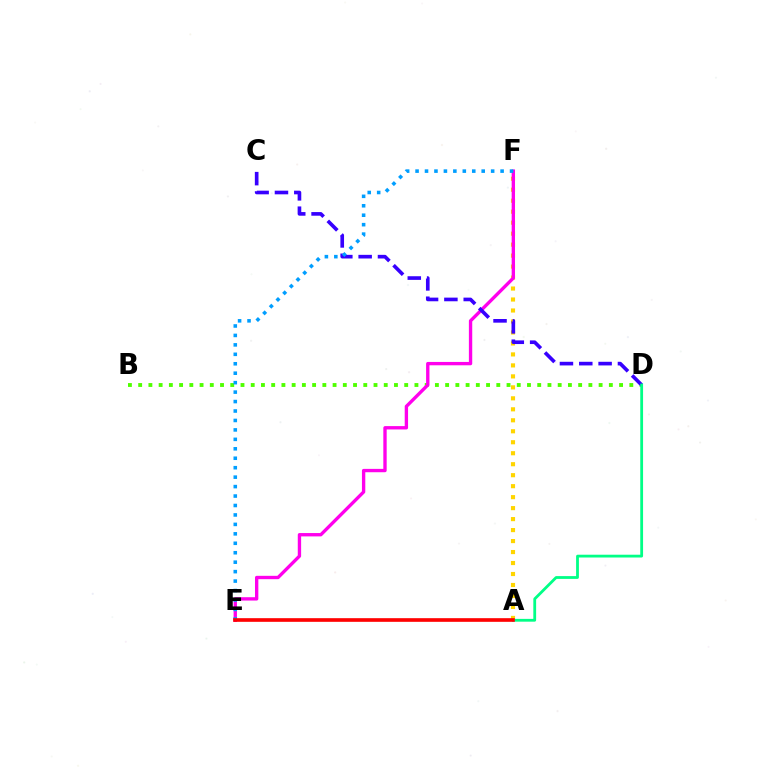{('B', 'D'): [{'color': '#4fff00', 'line_style': 'dotted', 'thickness': 2.78}], ('A', 'F'): [{'color': '#ffd500', 'line_style': 'dotted', 'thickness': 2.98}], ('E', 'F'): [{'color': '#ff00ed', 'line_style': 'solid', 'thickness': 2.41}, {'color': '#009eff', 'line_style': 'dotted', 'thickness': 2.57}], ('C', 'D'): [{'color': '#3700ff', 'line_style': 'dashed', 'thickness': 2.63}], ('A', 'D'): [{'color': '#00ff86', 'line_style': 'solid', 'thickness': 2.01}], ('A', 'E'): [{'color': '#ff0000', 'line_style': 'solid', 'thickness': 2.63}]}